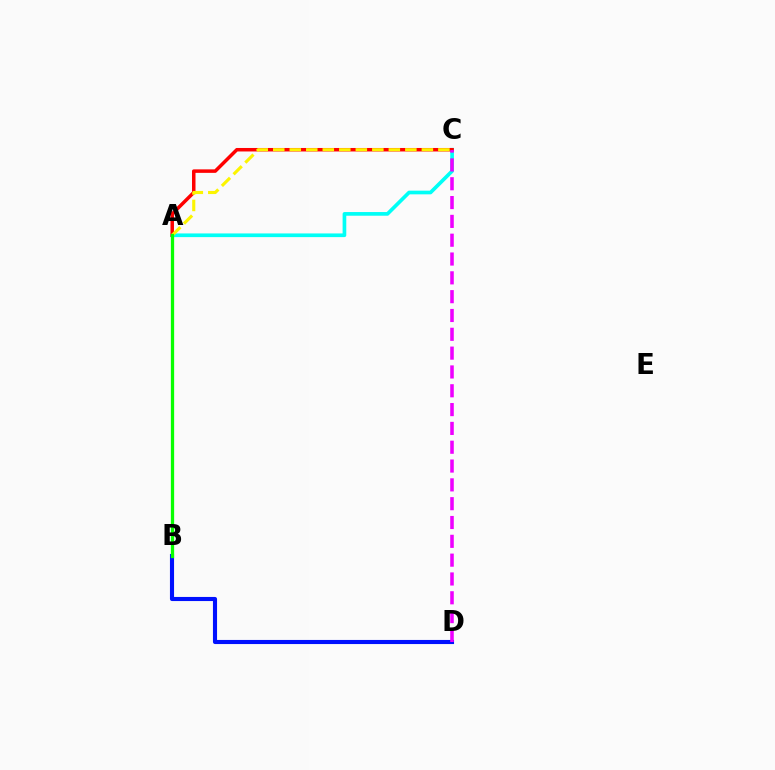{('A', 'C'): [{'color': '#00fff6', 'line_style': 'solid', 'thickness': 2.65}, {'color': '#ff0000', 'line_style': 'solid', 'thickness': 2.52}, {'color': '#fcf500', 'line_style': 'dashed', 'thickness': 2.24}], ('B', 'D'): [{'color': '#0010ff', 'line_style': 'solid', 'thickness': 2.96}], ('C', 'D'): [{'color': '#ee00ff', 'line_style': 'dashed', 'thickness': 2.56}], ('A', 'B'): [{'color': '#08ff00', 'line_style': 'solid', 'thickness': 2.35}]}